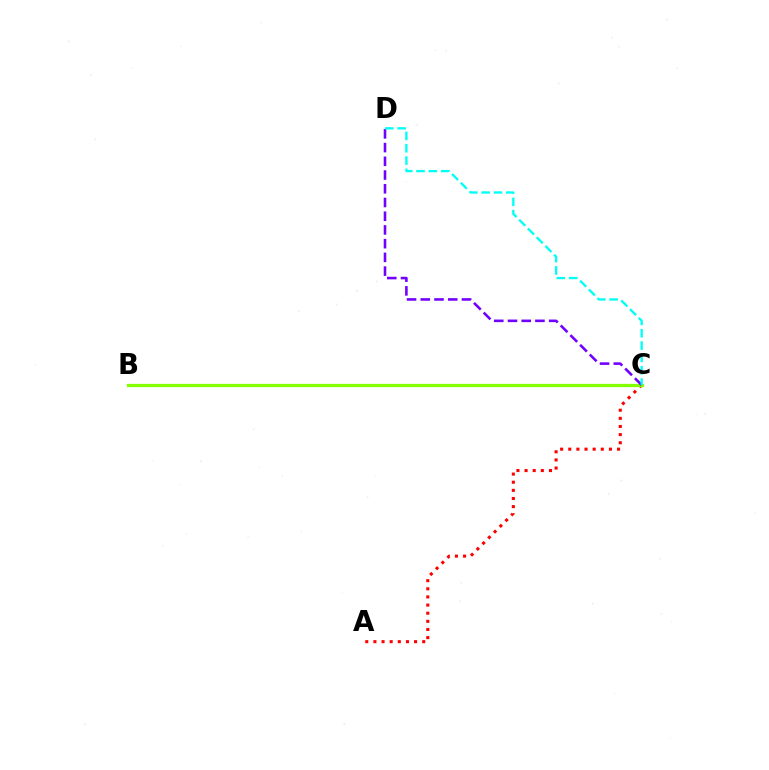{('A', 'C'): [{'color': '#ff0000', 'line_style': 'dotted', 'thickness': 2.21}], ('B', 'C'): [{'color': '#84ff00', 'line_style': 'solid', 'thickness': 2.35}], ('C', 'D'): [{'color': '#7200ff', 'line_style': 'dashed', 'thickness': 1.86}, {'color': '#00fff6', 'line_style': 'dashed', 'thickness': 1.68}]}